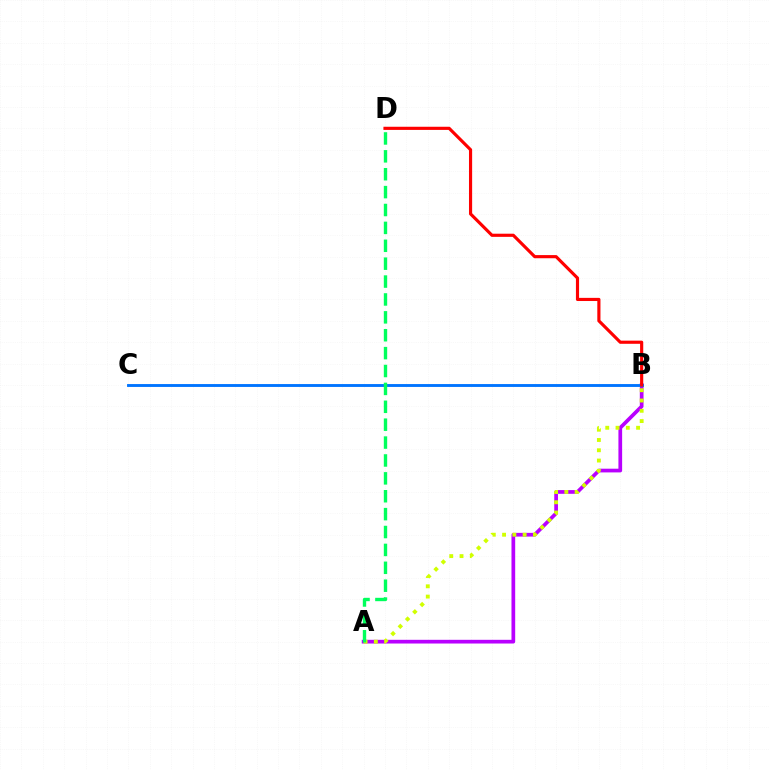{('A', 'B'): [{'color': '#b900ff', 'line_style': 'solid', 'thickness': 2.67}, {'color': '#d1ff00', 'line_style': 'dotted', 'thickness': 2.79}], ('B', 'C'): [{'color': '#0074ff', 'line_style': 'solid', 'thickness': 2.07}], ('A', 'D'): [{'color': '#00ff5c', 'line_style': 'dashed', 'thickness': 2.43}], ('B', 'D'): [{'color': '#ff0000', 'line_style': 'solid', 'thickness': 2.27}]}